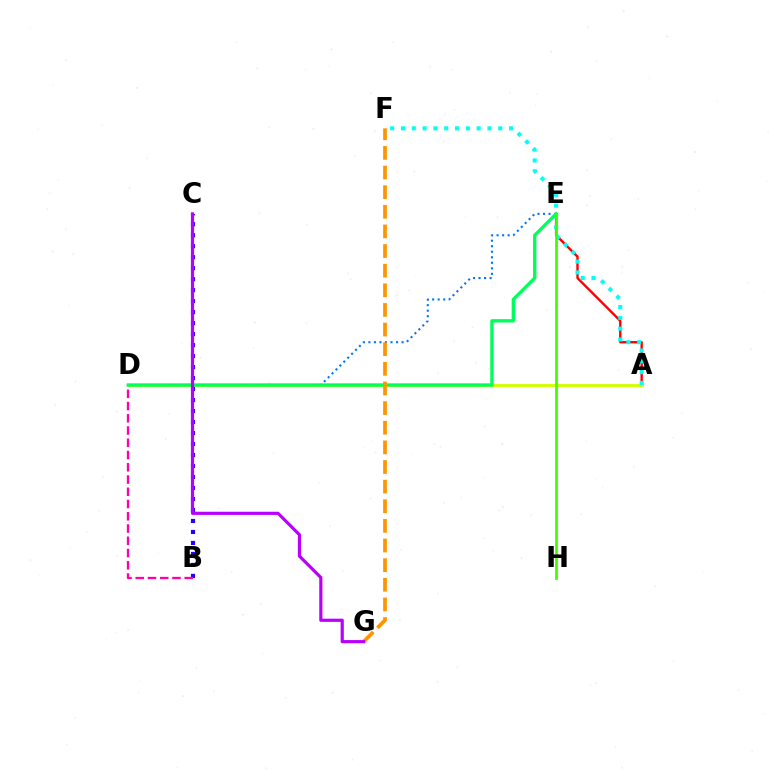{('A', 'E'): [{'color': '#ff0000', 'line_style': 'solid', 'thickness': 1.71}], ('B', 'C'): [{'color': '#2500ff', 'line_style': 'dotted', 'thickness': 2.99}], ('A', 'D'): [{'color': '#d1ff00', 'line_style': 'solid', 'thickness': 2.07}], ('D', 'E'): [{'color': '#0074ff', 'line_style': 'dotted', 'thickness': 1.5}, {'color': '#00ff5c', 'line_style': 'solid', 'thickness': 2.41}], ('A', 'F'): [{'color': '#00fff6', 'line_style': 'dotted', 'thickness': 2.94}], ('B', 'D'): [{'color': '#ff00ac', 'line_style': 'dashed', 'thickness': 1.66}], ('E', 'H'): [{'color': '#3dff00', 'line_style': 'solid', 'thickness': 1.96}], ('F', 'G'): [{'color': '#ff9400', 'line_style': 'dashed', 'thickness': 2.67}], ('C', 'G'): [{'color': '#b900ff', 'line_style': 'solid', 'thickness': 2.29}]}